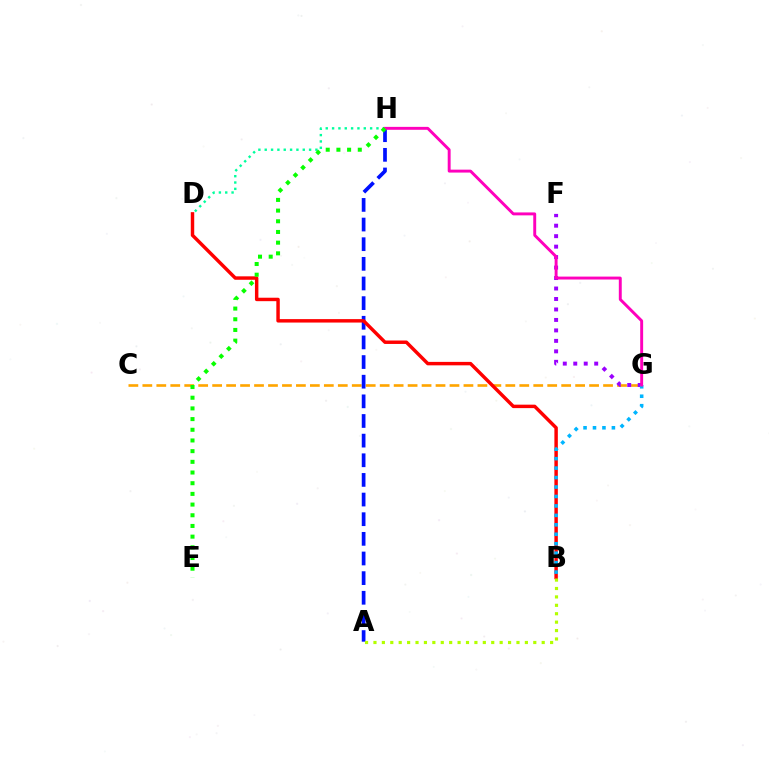{('C', 'G'): [{'color': '#ffa500', 'line_style': 'dashed', 'thickness': 1.9}], ('F', 'G'): [{'color': '#9b00ff', 'line_style': 'dotted', 'thickness': 2.84}], ('D', 'H'): [{'color': '#00ff9d', 'line_style': 'dotted', 'thickness': 1.72}], ('A', 'H'): [{'color': '#0010ff', 'line_style': 'dashed', 'thickness': 2.67}], ('B', 'D'): [{'color': '#ff0000', 'line_style': 'solid', 'thickness': 2.48}], ('B', 'G'): [{'color': '#00b5ff', 'line_style': 'dotted', 'thickness': 2.57}], ('G', 'H'): [{'color': '#ff00bd', 'line_style': 'solid', 'thickness': 2.1}], ('A', 'B'): [{'color': '#b3ff00', 'line_style': 'dotted', 'thickness': 2.29}], ('E', 'H'): [{'color': '#08ff00', 'line_style': 'dotted', 'thickness': 2.9}]}